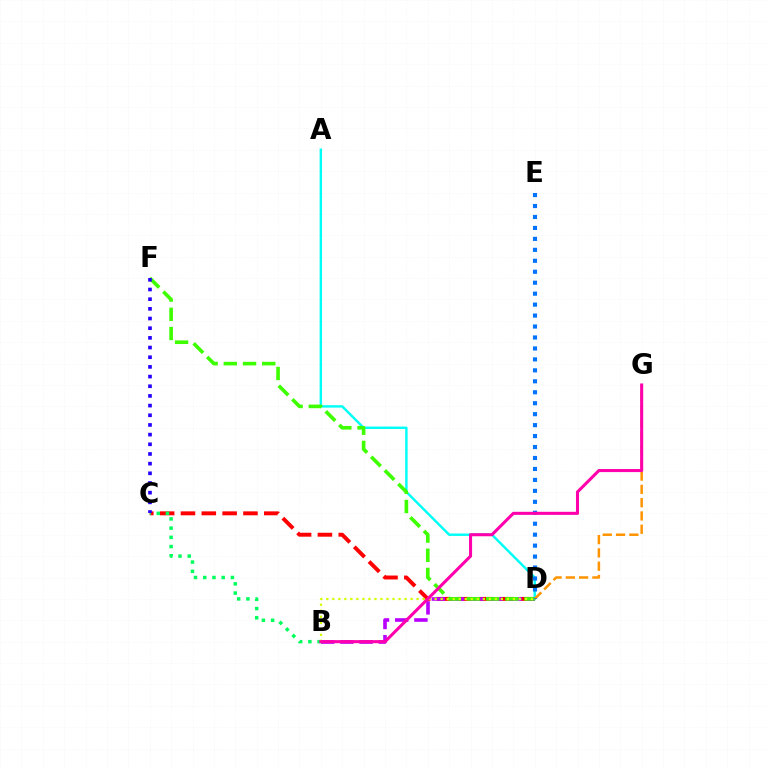{('C', 'D'): [{'color': '#ff0000', 'line_style': 'dashed', 'thickness': 2.83}], ('B', 'D'): [{'color': '#b900ff', 'line_style': 'dashed', 'thickness': 2.61}, {'color': '#d1ff00', 'line_style': 'dotted', 'thickness': 1.64}], ('B', 'C'): [{'color': '#00ff5c', 'line_style': 'dotted', 'thickness': 2.51}], ('A', 'D'): [{'color': '#00fff6', 'line_style': 'solid', 'thickness': 1.75}], ('D', 'F'): [{'color': '#3dff00', 'line_style': 'dashed', 'thickness': 2.61}], ('D', 'G'): [{'color': '#ff9400', 'line_style': 'dashed', 'thickness': 1.8}], ('C', 'F'): [{'color': '#2500ff', 'line_style': 'dotted', 'thickness': 2.63}], ('D', 'E'): [{'color': '#0074ff', 'line_style': 'dotted', 'thickness': 2.98}], ('B', 'G'): [{'color': '#ff00ac', 'line_style': 'solid', 'thickness': 2.2}]}